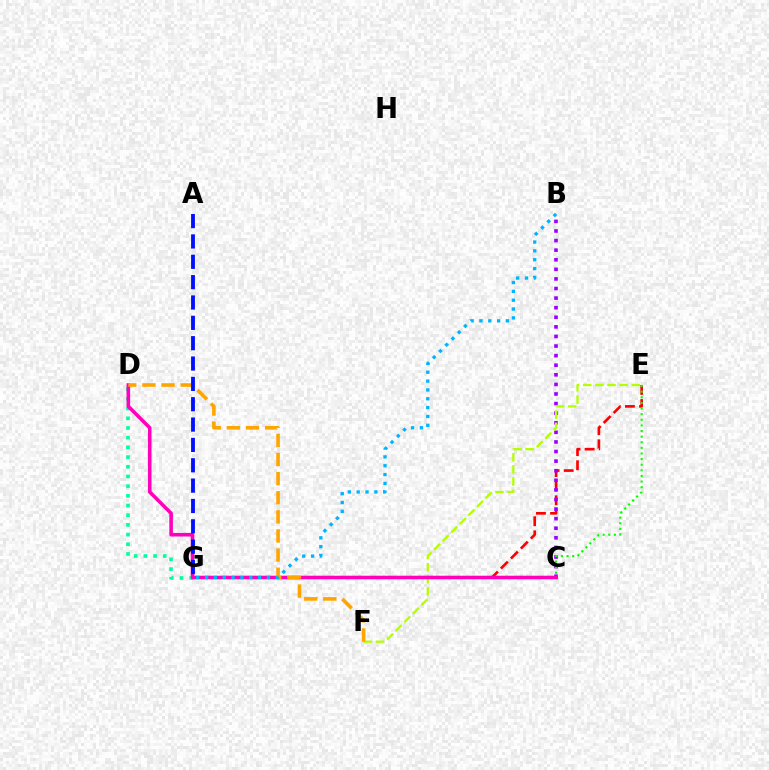{('D', 'G'): [{'color': '#00ff9d', 'line_style': 'dotted', 'thickness': 2.63}], ('E', 'G'): [{'color': '#ff0000', 'line_style': 'dashed', 'thickness': 1.92}], ('B', 'C'): [{'color': '#9b00ff', 'line_style': 'dotted', 'thickness': 2.61}], ('C', 'E'): [{'color': '#08ff00', 'line_style': 'dotted', 'thickness': 1.53}], ('E', 'F'): [{'color': '#b3ff00', 'line_style': 'dashed', 'thickness': 1.65}], ('C', 'D'): [{'color': '#ff00bd', 'line_style': 'solid', 'thickness': 2.58}], ('D', 'F'): [{'color': '#ffa500', 'line_style': 'dashed', 'thickness': 2.6}], ('A', 'G'): [{'color': '#0010ff', 'line_style': 'dashed', 'thickness': 2.76}], ('B', 'G'): [{'color': '#00b5ff', 'line_style': 'dotted', 'thickness': 2.4}]}